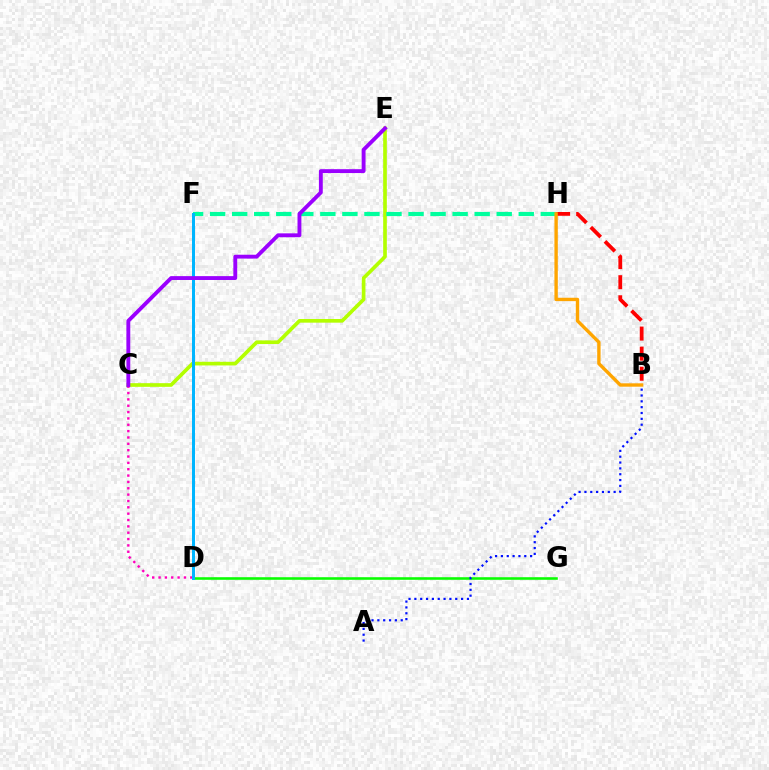{('C', 'E'): [{'color': '#b3ff00', 'line_style': 'solid', 'thickness': 2.64}, {'color': '#9b00ff', 'line_style': 'solid', 'thickness': 2.78}], ('F', 'H'): [{'color': '#00ff9d', 'line_style': 'dashed', 'thickness': 2.99}], ('D', 'G'): [{'color': '#08ff00', 'line_style': 'solid', 'thickness': 1.86}], ('C', 'D'): [{'color': '#ff00bd', 'line_style': 'dotted', 'thickness': 1.72}], ('D', 'F'): [{'color': '#00b5ff', 'line_style': 'solid', 'thickness': 2.16}], ('B', 'H'): [{'color': '#ff0000', 'line_style': 'dashed', 'thickness': 2.73}, {'color': '#ffa500', 'line_style': 'solid', 'thickness': 2.43}], ('A', 'B'): [{'color': '#0010ff', 'line_style': 'dotted', 'thickness': 1.59}]}